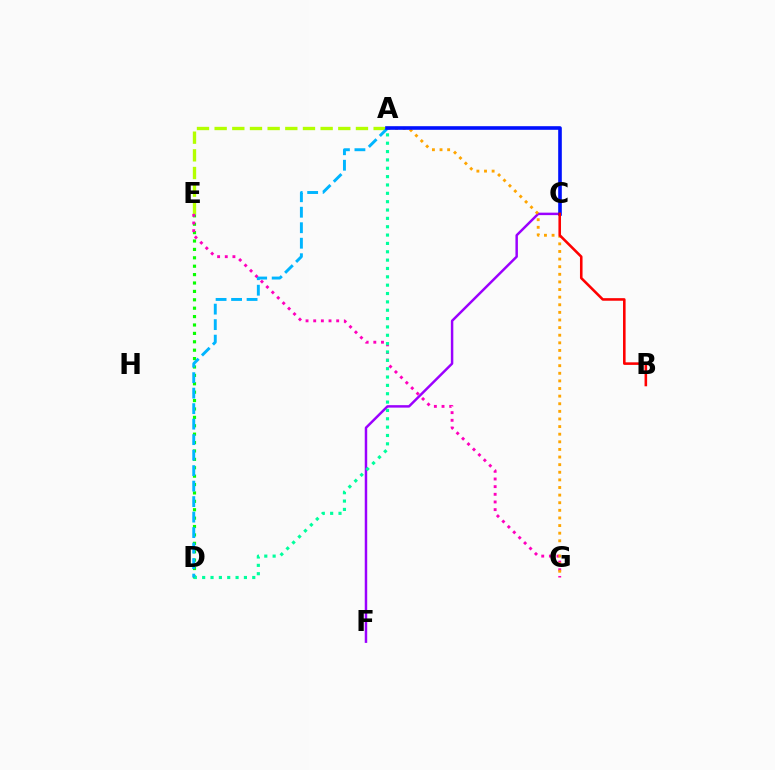{('A', 'E'): [{'color': '#b3ff00', 'line_style': 'dashed', 'thickness': 2.4}], ('D', 'E'): [{'color': '#08ff00', 'line_style': 'dotted', 'thickness': 2.28}], ('C', 'F'): [{'color': '#9b00ff', 'line_style': 'solid', 'thickness': 1.78}], ('E', 'G'): [{'color': '#ff00bd', 'line_style': 'dotted', 'thickness': 2.08}], ('A', 'D'): [{'color': '#00ff9d', 'line_style': 'dotted', 'thickness': 2.27}, {'color': '#00b5ff', 'line_style': 'dashed', 'thickness': 2.11}], ('A', 'G'): [{'color': '#ffa500', 'line_style': 'dotted', 'thickness': 2.07}], ('A', 'C'): [{'color': '#0010ff', 'line_style': 'solid', 'thickness': 2.61}], ('B', 'C'): [{'color': '#ff0000', 'line_style': 'solid', 'thickness': 1.85}]}